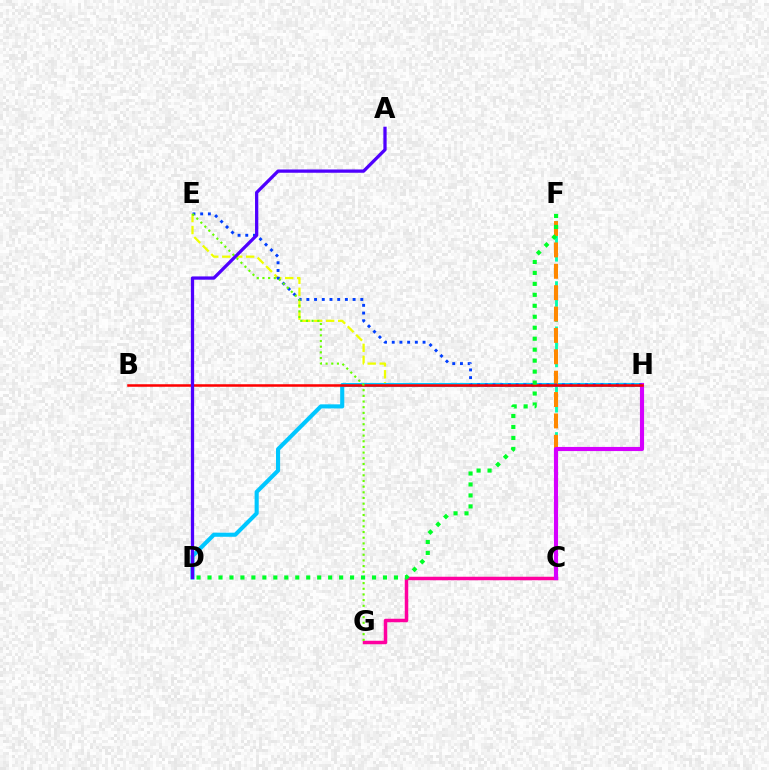{('E', 'H'): [{'color': '#eeff00', 'line_style': 'dashed', 'thickness': 1.63}, {'color': '#003fff', 'line_style': 'dotted', 'thickness': 2.09}], ('C', 'F'): [{'color': '#00ffaf', 'line_style': 'dashed', 'thickness': 2.05}, {'color': '#ff8800', 'line_style': 'dashed', 'thickness': 2.9}], ('C', 'G'): [{'color': '#ff00a0', 'line_style': 'solid', 'thickness': 2.52}], ('D', 'H'): [{'color': '#00c7ff', 'line_style': 'solid', 'thickness': 2.95}], ('C', 'H'): [{'color': '#d600ff', 'line_style': 'solid', 'thickness': 2.97}], ('B', 'H'): [{'color': '#ff0000', 'line_style': 'solid', 'thickness': 1.82}], ('E', 'G'): [{'color': '#66ff00', 'line_style': 'dotted', 'thickness': 1.54}], ('D', 'F'): [{'color': '#00ff27', 'line_style': 'dotted', 'thickness': 2.98}], ('A', 'D'): [{'color': '#4f00ff', 'line_style': 'solid', 'thickness': 2.36}]}